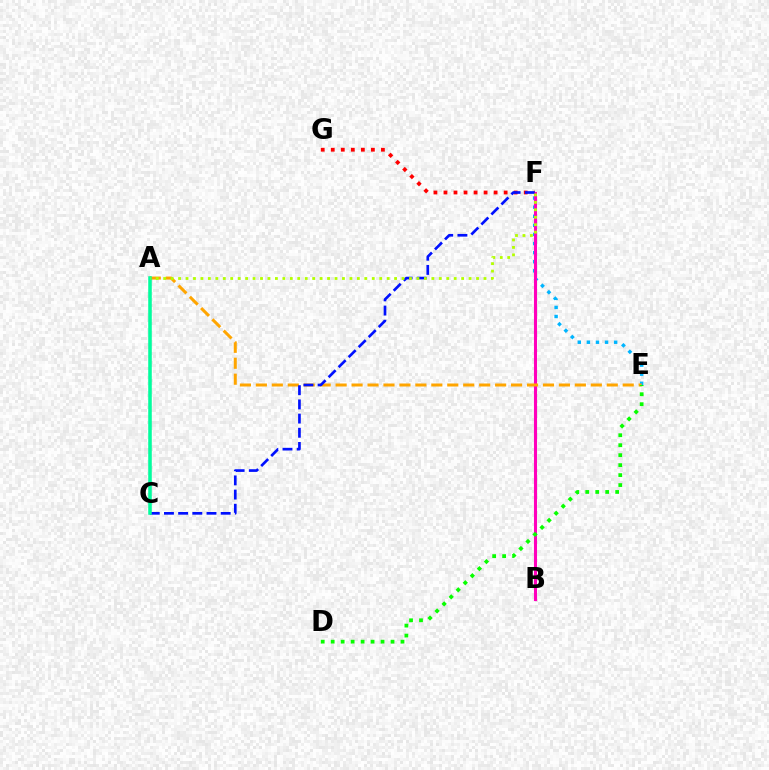{('F', 'G'): [{'color': '#ff0000', 'line_style': 'dotted', 'thickness': 2.73}], ('E', 'F'): [{'color': '#00b5ff', 'line_style': 'dotted', 'thickness': 2.47}], ('B', 'F'): [{'color': '#ff00bd', 'line_style': 'solid', 'thickness': 2.22}], ('A', 'E'): [{'color': '#ffa500', 'line_style': 'dashed', 'thickness': 2.17}], ('C', 'F'): [{'color': '#0010ff', 'line_style': 'dashed', 'thickness': 1.93}], ('A', 'C'): [{'color': '#9b00ff', 'line_style': 'solid', 'thickness': 1.5}, {'color': '#00ff9d', 'line_style': 'solid', 'thickness': 2.54}], ('A', 'F'): [{'color': '#b3ff00', 'line_style': 'dotted', 'thickness': 2.02}], ('D', 'E'): [{'color': '#08ff00', 'line_style': 'dotted', 'thickness': 2.71}]}